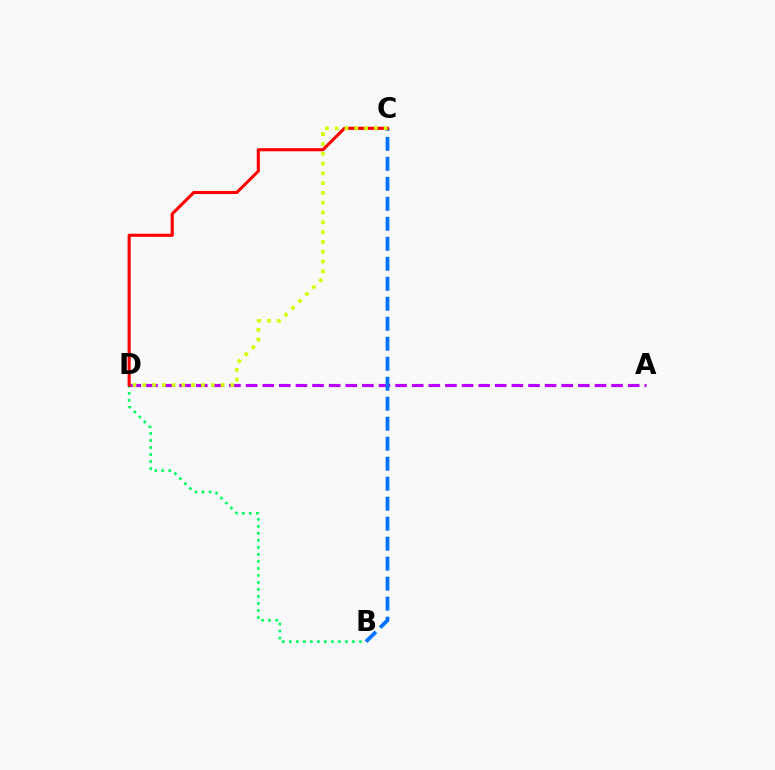{('B', 'D'): [{'color': '#00ff5c', 'line_style': 'dotted', 'thickness': 1.91}], ('A', 'D'): [{'color': '#b900ff', 'line_style': 'dashed', 'thickness': 2.26}], ('B', 'C'): [{'color': '#0074ff', 'line_style': 'dashed', 'thickness': 2.72}], ('C', 'D'): [{'color': '#ff0000', 'line_style': 'solid', 'thickness': 2.24}, {'color': '#d1ff00', 'line_style': 'dotted', 'thickness': 2.66}]}